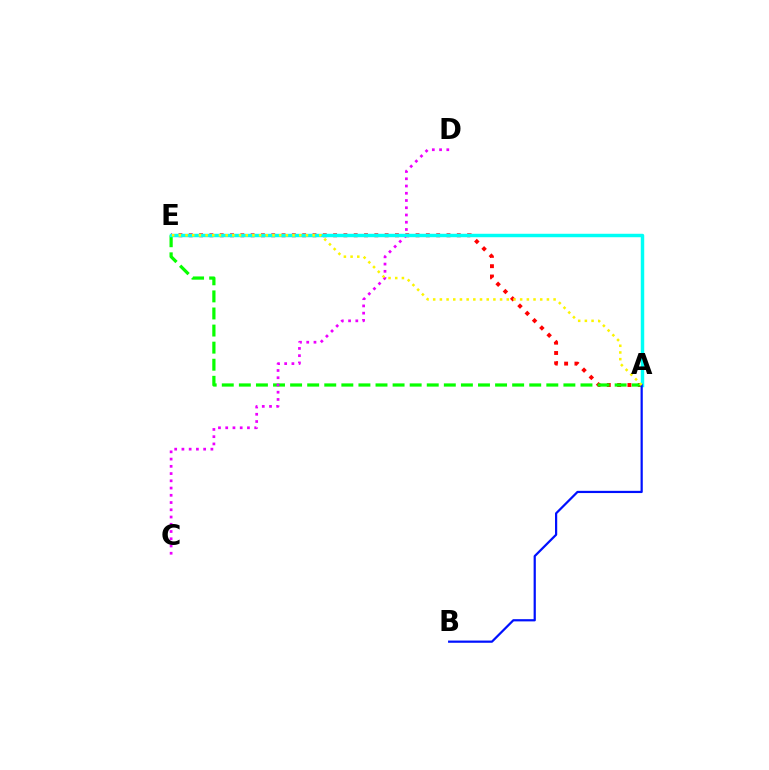{('A', 'E'): [{'color': '#ff0000', 'line_style': 'dotted', 'thickness': 2.8}, {'color': '#08ff00', 'line_style': 'dashed', 'thickness': 2.32}, {'color': '#00fff6', 'line_style': 'solid', 'thickness': 2.49}, {'color': '#fcf500', 'line_style': 'dotted', 'thickness': 1.82}], ('C', 'D'): [{'color': '#ee00ff', 'line_style': 'dotted', 'thickness': 1.97}], ('A', 'B'): [{'color': '#0010ff', 'line_style': 'solid', 'thickness': 1.6}]}